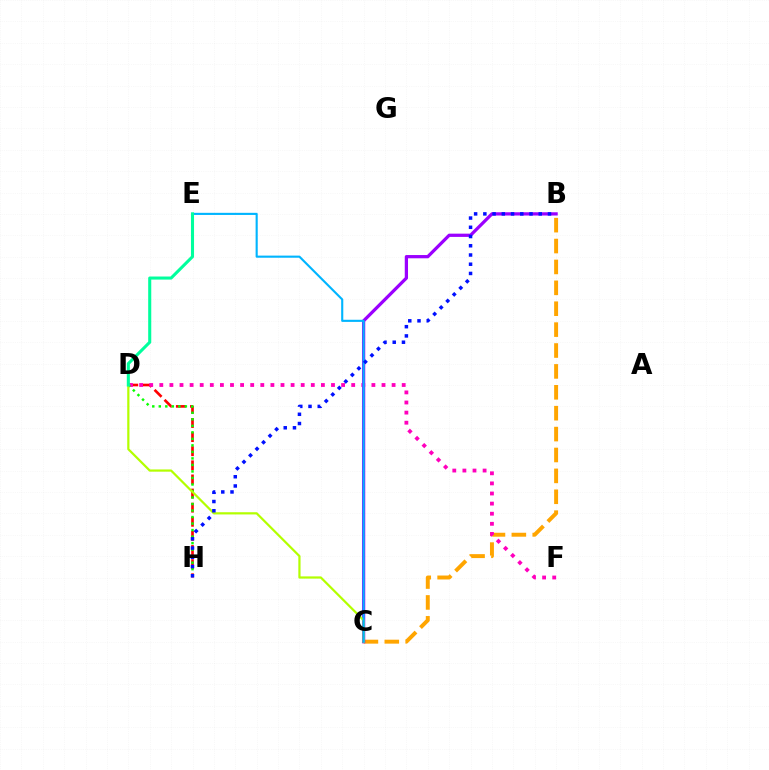{('B', 'C'): [{'color': '#ffa500', 'line_style': 'dashed', 'thickness': 2.84}, {'color': '#9b00ff', 'line_style': 'solid', 'thickness': 2.34}], ('D', 'H'): [{'color': '#ff0000', 'line_style': 'dashed', 'thickness': 1.92}, {'color': '#08ff00', 'line_style': 'dotted', 'thickness': 1.77}], ('D', 'F'): [{'color': '#ff00bd', 'line_style': 'dotted', 'thickness': 2.74}], ('C', 'D'): [{'color': '#b3ff00', 'line_style': 'solid', 'thickness': 1.6}], ('C', 'E'): [{'color': '#00b5ff', 'line_style': 'solid', 'thickness': 1.53}], ('B', 'H'): [{'color': '#0010ff', 'line_style': 'dotted', 'thickness': 2.51}], ('D', 'E'): [{'color': '#00ff9d', 'line_style': 'solid', 'thickness': 2.21}]}